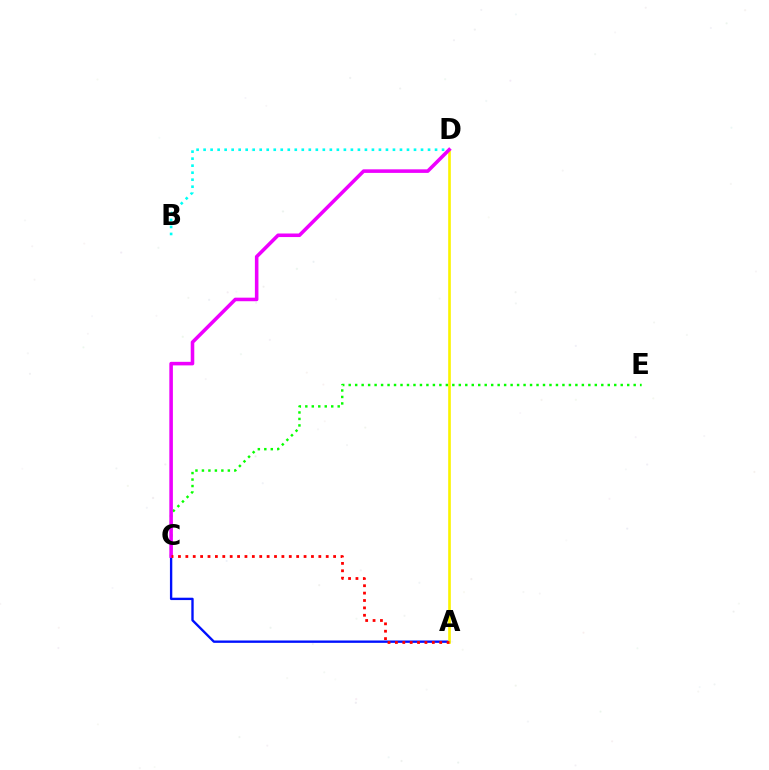{('B', 'D'): [{'color': '#00fff6', 'line_style': 'dotted', 'thickness': 1.91}], ('A', 'C'): [{'color': '#0010ff', 'line_style': 'solid', 'thickness': 1.7}, {'color': '#ff0000', 'line_style': 'dotted', 'thickness': 2.01}], ('A', 'D'): [{'color': '#fcf500', 'line_style': 'solid', 'thickness': 1.9}], ('C', 'E'): [{'color': '#08ff00', 'line_style': 'dotted', 'thickness': 1.76}], ('C', 'D'): [{'color': '#ee00ff', 'line_style': 'solid', 'thickness': 2.56}]}